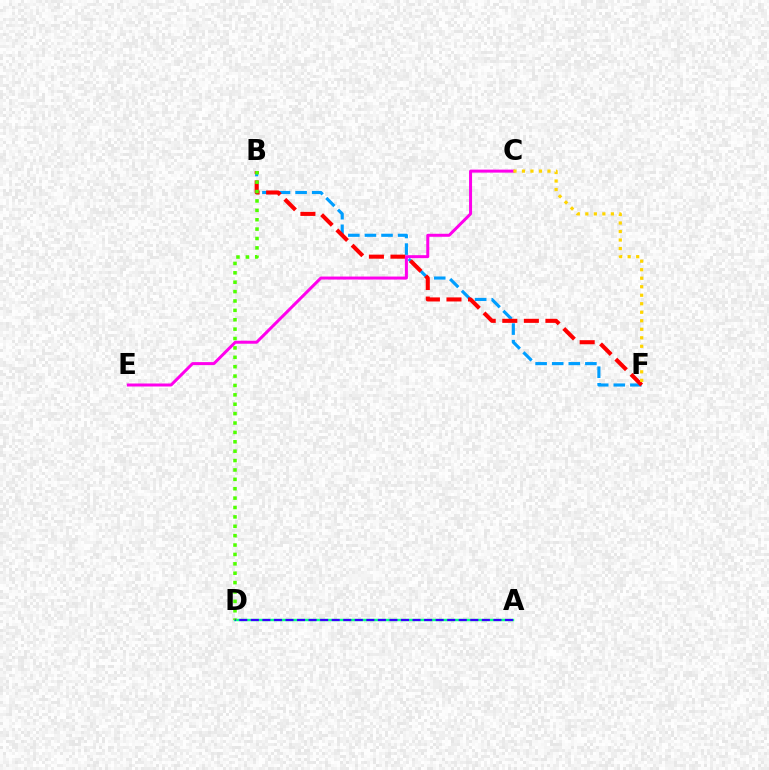{('B', 'F'): [{'color': '#009eff', 'line_style': 'dashed', 'thickness': 2.25}, {'color': '#ff0000', 'line_style': 'dashed', 'thickness': 2.93}], ('A', 'D'): [{'color': '#00ff86', 'line_style': 'solid', 'thickness': 1.75}, {'color': '#3700ff', 'line_style': 'dashed', 'thickness': 1.57}], ('B', 'D'): [{'color': '#4fff00', 'line_style': 'dotted', 'thickness': 2.55}], ('C', 'E'): [{'color': '#ff00ed', 'line_style': 'solid', 'thickness': 2.16}], ('C', 'F'): [{'color': '#ffd500', 'line_style': 'dotted', 'thickness': 2.31}]}